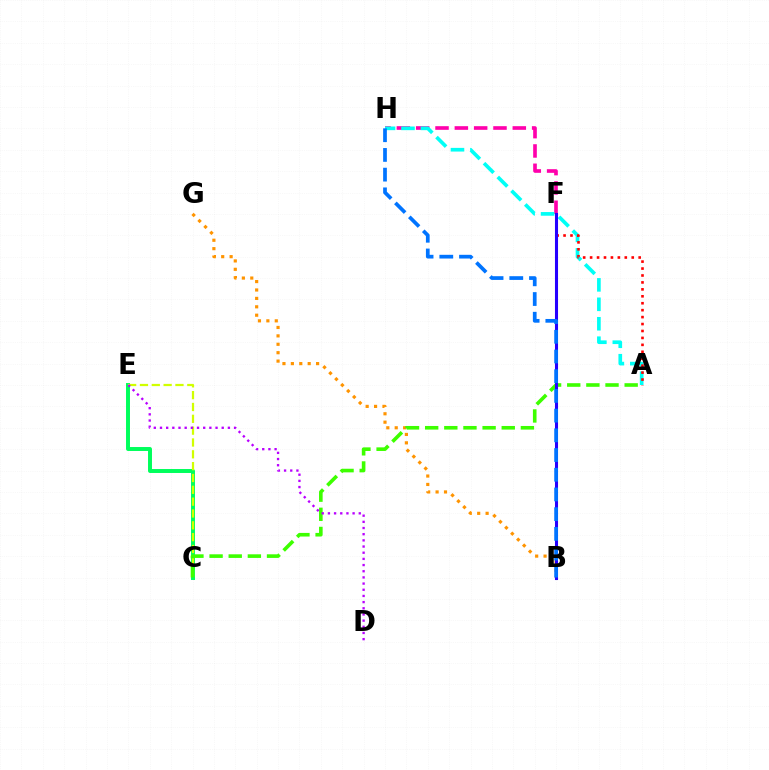{('C', 'E'): [{'color': '#00ff5c', 'line_style': 'solid', 'thickness': 2.85}, {'color': '#d1ff00', 'line_style': 'dashed', 'thickness': 1.61}], ('F', 'H'): [{'color': '#ff00ac', 'line_style': 'dashed', 'thickness': 2.63}], ('B', 'G'): [{'color': '#ff9400', 'line_style': 'dotted', 'thickness': 2.28}], ('A', 'H'): [{'color': '#00fff6', 'line_style': 'dashed', 'thickness': 2.64}], ('A', 'C'): [{'color': '#3dff00', 'line_style': 'dashed', 'thickness': 2.6}], ('A', 'F'): [{'color': '#ff0000', 'line_style': 'dotted', 'thickness': 1.88}], ('B', 'F'): [{'color': '#2500ff', 'line_style': 'solid', 'thickness': 2.21}], ('B', 'H'): [{'color': '#0074ff', 'line_style': 'dashed', 'thickness': 2.68}], ('D', 'E'): [{'color': '#b900ff', 'line_style': 'dotted', 'thickness': 1.68}]}